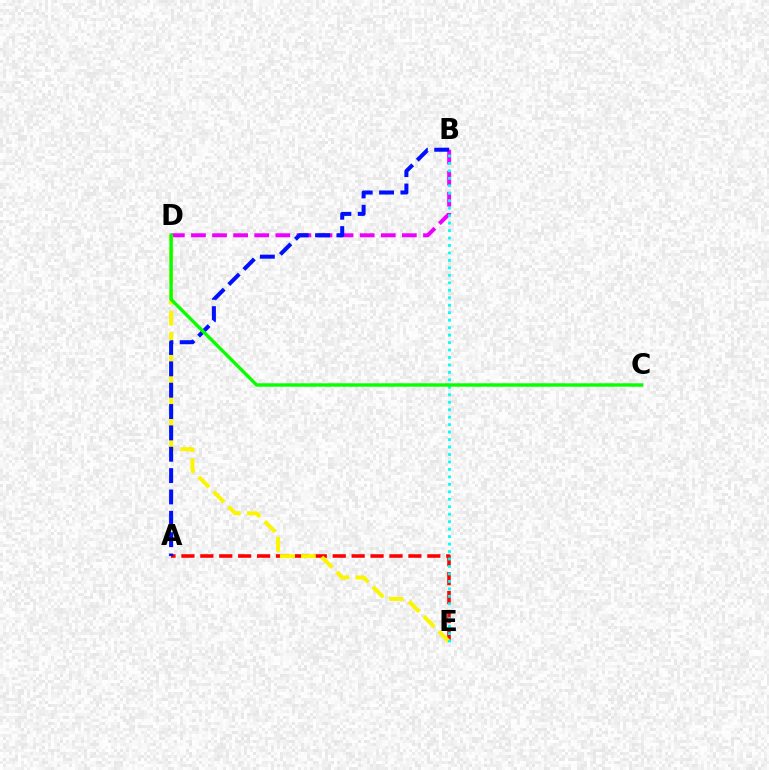{('A', 'E'): [{'color': '#ff0000', 'line_style': 'dashed', 'thickness': 2.57}], ('B', 'D'): [{'color': '#ee00ff', 'line_style': 'dashed', 'thickness': 2.87}], ('D', 'E'): [{'color': '#fcf500', 'line_style': 'dashed', 'thickness': 2.87}], ('A', 'B'): [{'color': '#0010ff', 'line_style': 'dashed', 'thickness': 2.9}], ('B', 'E'): [{'color': '#00fff6', 'line_style': 'dotted', 'thickness': 2.03}], ('C', 'D'): [{'color': '#08ff00', 'line_style': 'solid', 'thickness': 2.44}]}